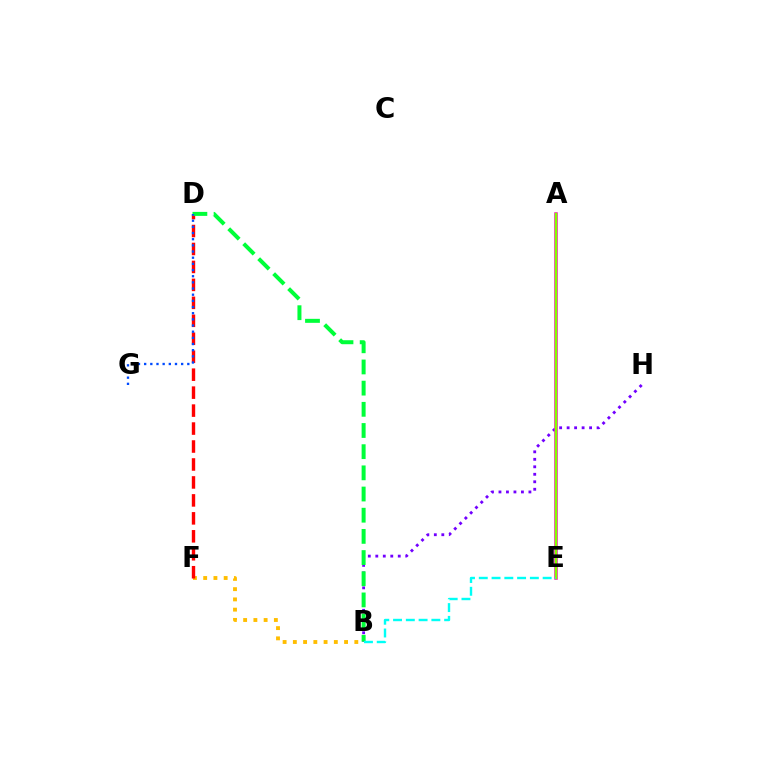{('B', 'F'): [{'color': '#ffbd00', 'line_style': 'dotted', 'thickness': 2.78}], ('D', 'F'): [{'color': '#ff0000', 'line_style': 'dashed', 'thickness': 2.44}], ('B', 'H'): [{'color': '#7200ff', 'line_style': 'dotted', 'thickness': 2.03}], ('B', 'D'): [{'color': '#00ff39', 'line_style': 'dashed', 'thickness': 2.88}], ('D', 'G'): [{'color': '#004bff', 'line_style': 'dotted', 'thickness': 1.68}], ('A', 'E'): [{'color': '#ff00cf', 'line_style': 'solid', 'thickness': 2.52}, {'color': '#84ff00', 'line_style': 'solid', 'thickness': 1.76}], ('B', 'E'): [{'color': '#00fff6', 'line_style': 'dashed', 'thickness': 1.74}]}